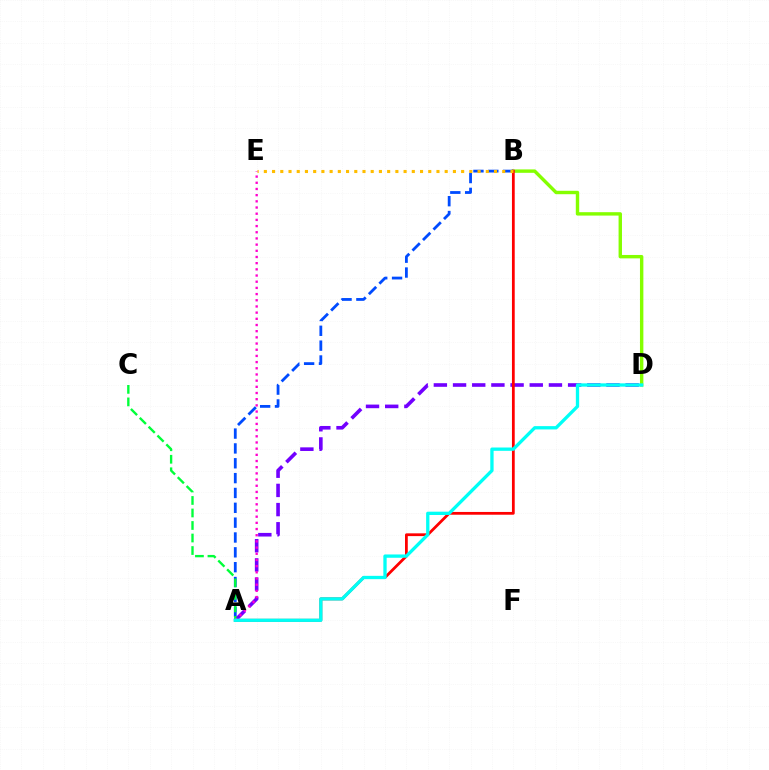{('B', 'D'): [{'color': '#84ff00', 'line_style': 'solid', 'thickness': 2.45}], ('A', 'D'): [{'color': '#7200ff', 'line_style': 'dashed', 'thickness': 2.61}, {'color': '#00fff6', 'line_style': 'solid', 'thickness': 2.38}], ('A', 'B'): [{'color': '#004bff', 'line_style': 'dashed', 'thickness': 2.02}, {'color': '#ff0000', 'line_style': 'solid', 'thickness': 1.99}], ('A', 'C'): [{'color': '#00ff39', 'line_style': 'dashed', 'thickness': 1.7}], ('B', 'E'): [{'color': '#ffbd00', 'line_style': 'dotted', 'thickness': 2.23}], ('A', 'E'): [{'color': '#ff00cf', 'line_style': 'dotted', 'thickness': 1.68}]}